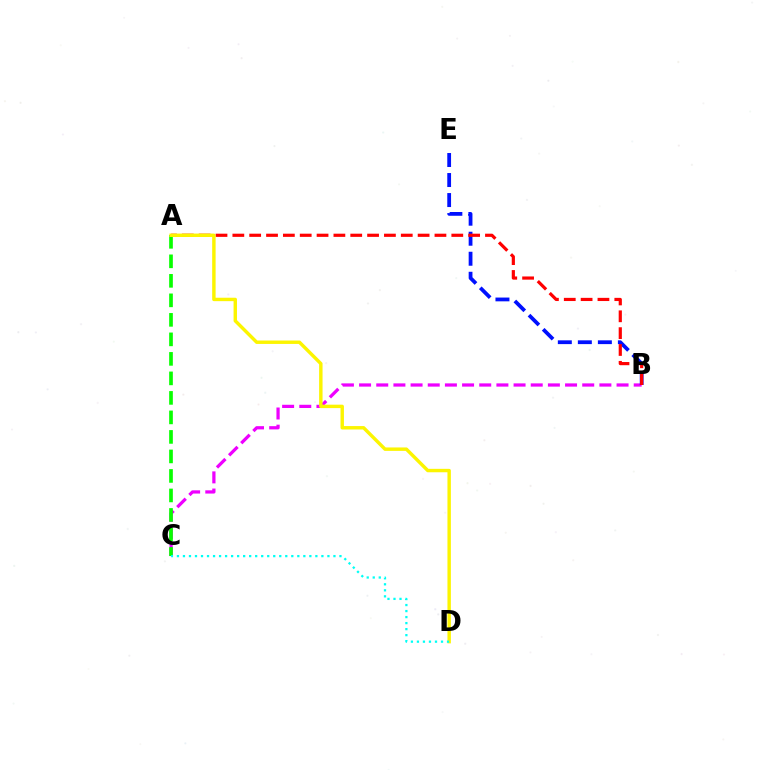{('B', 'C'): [{'color': '#ee00ff', 'line_style': 'dashed', 'thickness': 2.33}], ('B', 'E'): [{'color': '#0010ff', 'line_style': 'dashed', 'thickness': 2.72}], ('A', 'C'): [{'color': '#08ff00', 'line_style': 'dashed', 'thickness': 2.65}], ('A', 'B'): [{'color': '#ff0000', 'line_style': 'dashed', 'thickness': 2.29}], ('A', 'D'): [{'color': '#fcf500', 'line_style': 'solid', 'thickness': 2.47}], ('C', 'D'): [{'color': '#00fff6', 'line_style': 'dotted', 'thickness': 1.64}]}